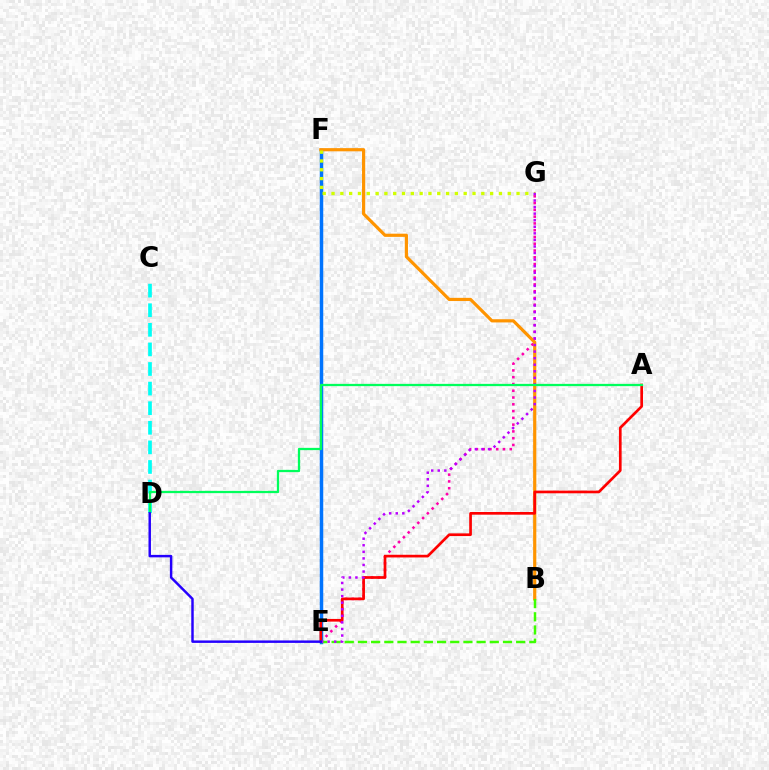{('E', 'G'): [{'color': '#ff00ac', 'line_style': 'dotted', 'thickness': 1.84}, {'color': '#b900ff', 'line_style': 'dotted', 'thickness': 1.78}], ('E', 'F'): [{'color': '#0074ff', 'line_style': 'solid', 'thickness': 2.51}], ('B', 'F'): [{'color': '#ff9400', 'line_style': 'solid', 'thickness': 2.29}], ('B', 'E'): [{'color': '#3dff00', 'line_style': 'dashed', 'thickness': 1.79}], ('F', 'G'): [{'color': '#d1ff00', 'line_style': 'dotted', 'thickness': 2.39}], ('C', 'D'): [{'color': '#00fff6', 'line_style': 'dashed', 'thickness': 2.66}], ('A', 'E'): [{'color': '#ff0000', 'line_style': 'solid', 'thickness': 1.93}], ('A', 'D'): [{'color': '#00ff5c', 'line_style': 'solid', 'thickness': 1.64}], ('D', 'E'): [{'color': '#2500ff', 'line_style': 'solid', 'thickness': 1.77}]}